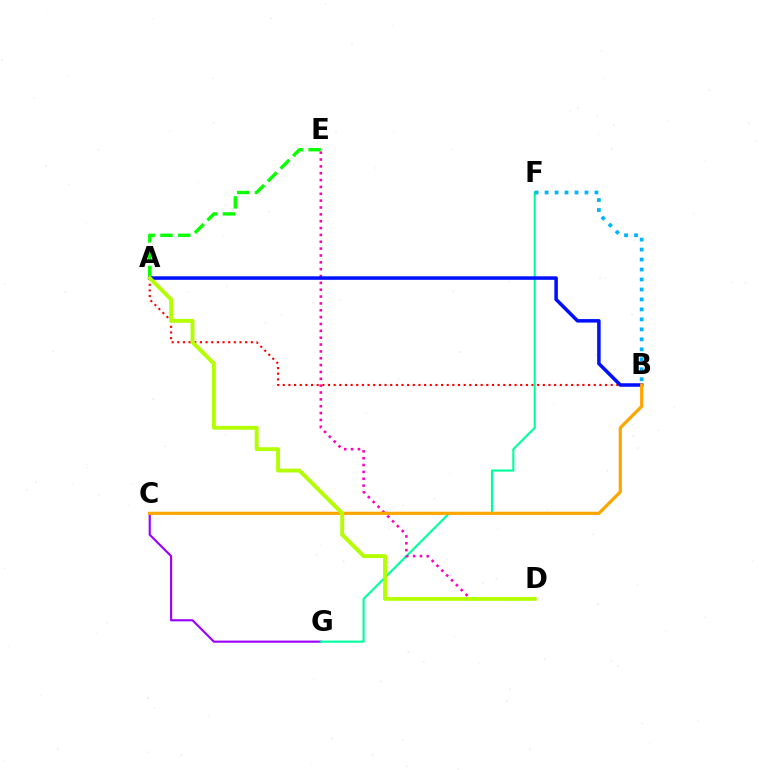{('A', 'E'): [{'color': '#08ff00', 'line_style': 'dashed', 'thickness': 2.42}], ('C', 'G'): [{'color': '#9b00ff', 'line_style': 'solid', 'thickness': 1.54}], ('A', 'B'): [{'color': '#ff0000', 'line_style': 'dotted', 'thickness': 1.54}, {'color': '#0010ff', 'line_style': 'solid', 'thickness': 2.53}], ('F', 'G'): [{'color': '#00ff9d', 'line_style': 'solid', 'thickness': 1.53}], ('D', 'E'): [{'color': '#ff00bd', 'line_style': 'dotted', 'thickness': 1.86}], ('B', 'F'): [{'color': '#00b5ff', 'line_style': 'dotted', 'thickness': 2.71}], ('B', 'C'): [{'color': '#ffa500', 'line_style': 'solid', 'thickness': 2.3}], ('A', 'D'): [{'color': '#b3ff00', 'line_style': 'solid', 'thickness': 2.8}]}